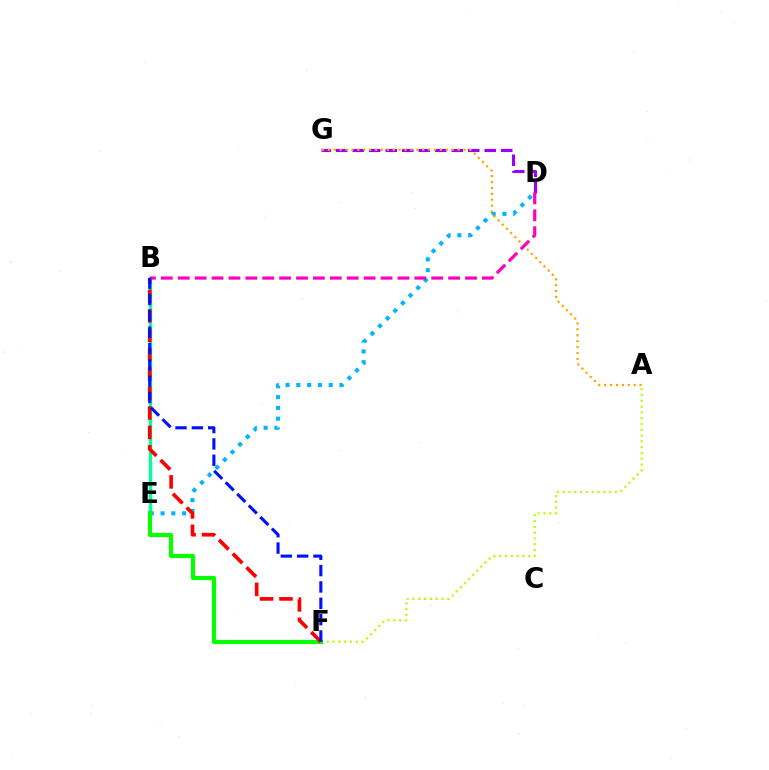{('A', 'F'): [{'color': '#b3ff00', 'line_style': 'dotted', 'thickness': 1.58}], ('B', 'E'): [{'color': '#00ff9d', 'line_style': 'solid', 'thickness': 2.39}], ('D', 'E'): [{'color': '#00b5ff', 'line_style': 'dotted', 'thickness': 2.93}], ('D', 'G'): [{'color': '#9b00ff', 'line_style': 'dashed', 'thickness': 2.24}], ('E', 'F'): [{'color': '#08ff00', 'line_style': 'solid', 'thickness': 3.0}], ('B', 'F'): [{'color': '#ff0000', 'line_style': 'dashed', 'thickness': 2.64}, {'color': '#0010ff', 'line_style': 'dashed', 'thickness': 2.22}], ('A', 'G'): [{'color': '#ffa500', 'line_style': 'dotted', 'thickness': 1.6}], ('B', 'D'): [{'color': '#ff00bd', 'line_style': 'dashed', 'thickness': 2.3}]}